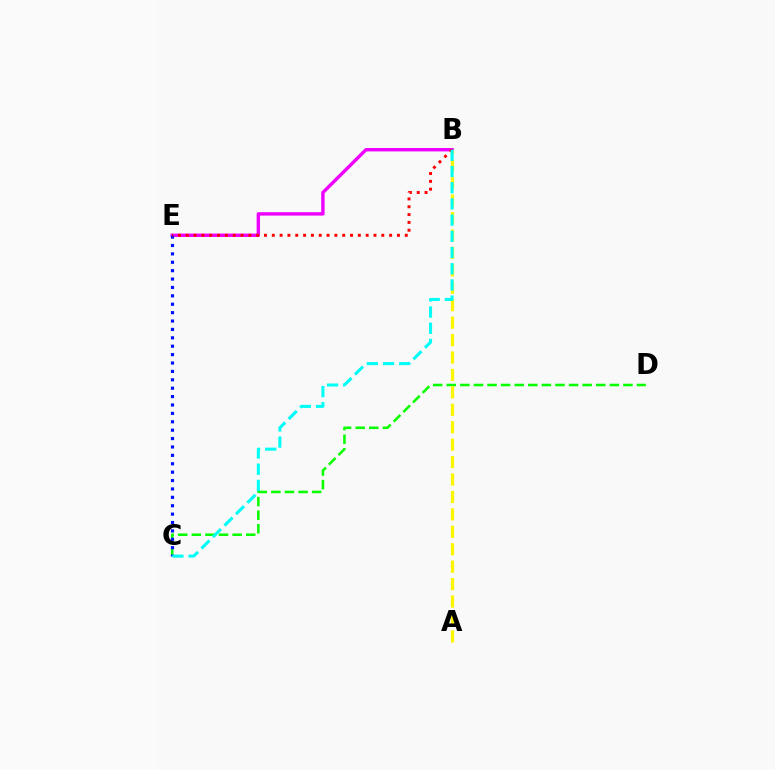{('B', 'E'): [{'color': '#ee00ff', 'line_style': 'solid', 'thickness': 2.45}, {'color': '#ff0000', 'line_style': 'dotted', 'thickness': 2.13}], ('C', 'D'): [{'color': '#08ff00', 'line_style': 'dashed', 'thickness': 1.85}], ('A', 'B'): [{'color': '#fcf500', 'line_style': 'dashed', 'thickness': 2.37}], ('C', 'E'): [{'color': '#0010ff', 'line_style': 'dotted', 'thickness': 2.28}], ('B', 'C'): [{'color': '#00fff6', 'line_style': 'dashed', 'thickness': 2.2}]}